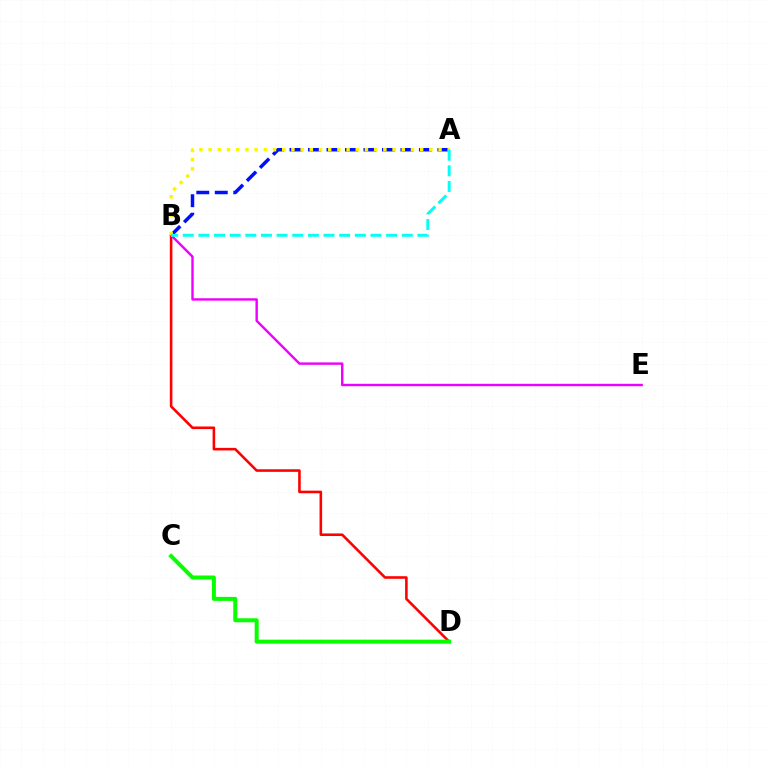{('B', 'D'): [{'color': '#ff0000', 'line_style': 'solid', 'thickness': 1.86}], ('A', 'B'): [{'color': '#0010ff', 'line_style': 'dashed', 'thickness': 2.51}, {'color': '#fcf500', 'line_style': 'dotted', 'thickness': 2.5}, {'color': '#00fff6', 'line_style': 'dashed', 'thickness': 2.13}], ('B', 'E'): [{'color': '#ee00ff', 'line_style': 'solid', 'thickness': 1.74}], ('C', 'D'): [{'color': '#08ff00', 'line_style': 'solid', 'thickness': 2.88}]}